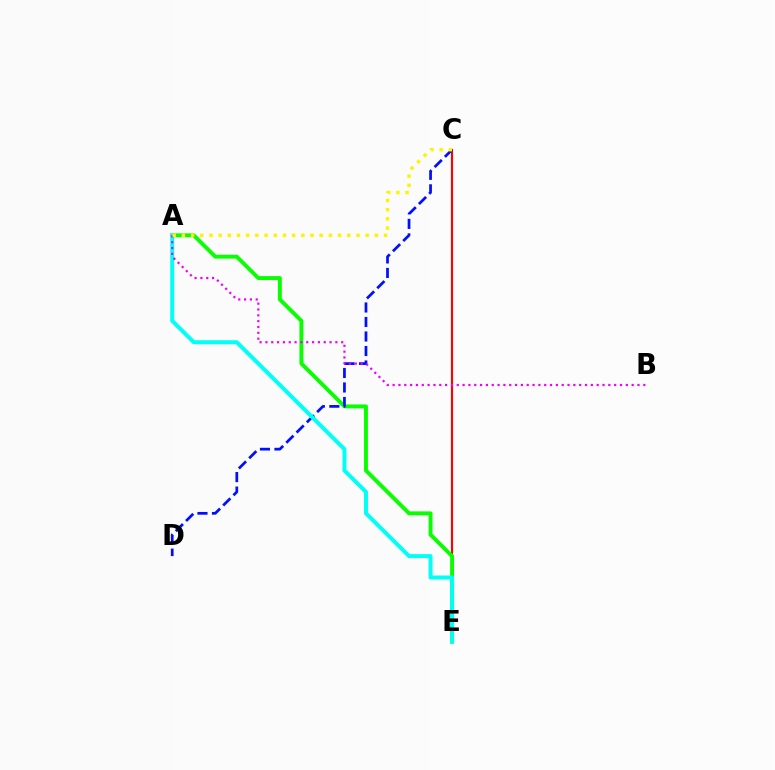{('C', 'E'): [{'color': '#ff0000', 'line_style': 'solid', 'thickness': 1.54}], ('A', 'E'): [{'color': '#08ff00', 'line_style': 'solid', 'thickness': 2.8}, {'color': '#00fff6', 'line_style': 'solid', 'thickness': 2.86}], ('C', 'D'): [{'color': '#0010ff', 'line_style': 'dashed', 'thickness': 1.97}], ('A', 'B'): [{'color': '#ee00ff', 'line_style': 'dotted', 'thickness': 1.58}], ('A', 'C'): [{'color': '#fcf500', 'line_style': 'dotted', 'thickness': 2.5}]}